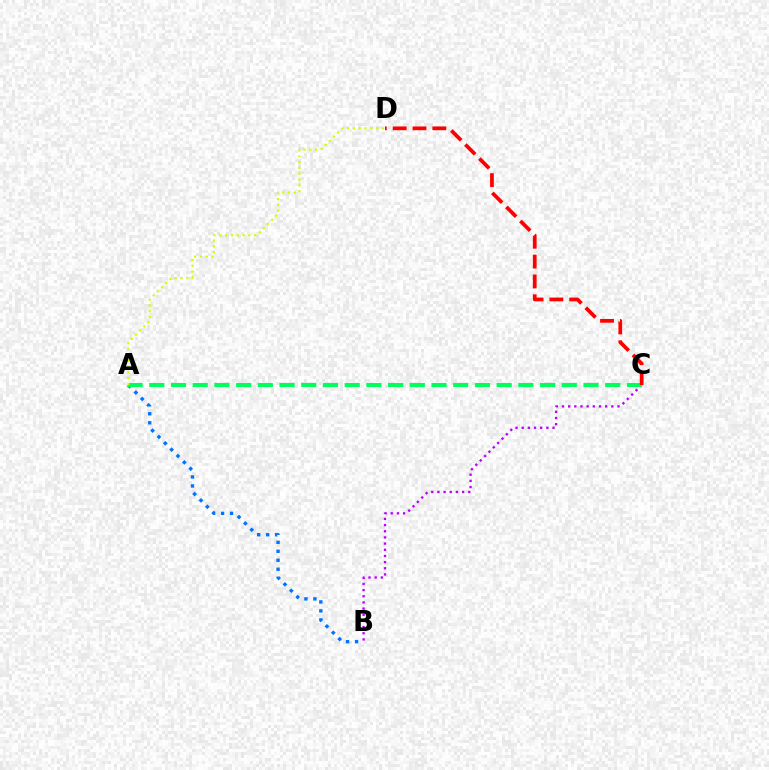{('B', 'C'): [{'color': '#b900ff', 'line_style': 'dotted', 'thickness': 1.68}], ('A', 'B'): [{'color': '#0074ff', 'line_style': 'dotted', 'thickness': 2.44}], ('A', 'C'): [{'color': '#00ff5c', 'line_style': 'dashed', 'thickness': 2.95}], ('C', 'D'): [{'color': '#ff0000', 'line_style': 'dashed', 'thickness': 2.69}], ('A', 'D'): [{'color': '#d1ff00', 'line_style': 'dotted', 'thickness': 1.58}]}